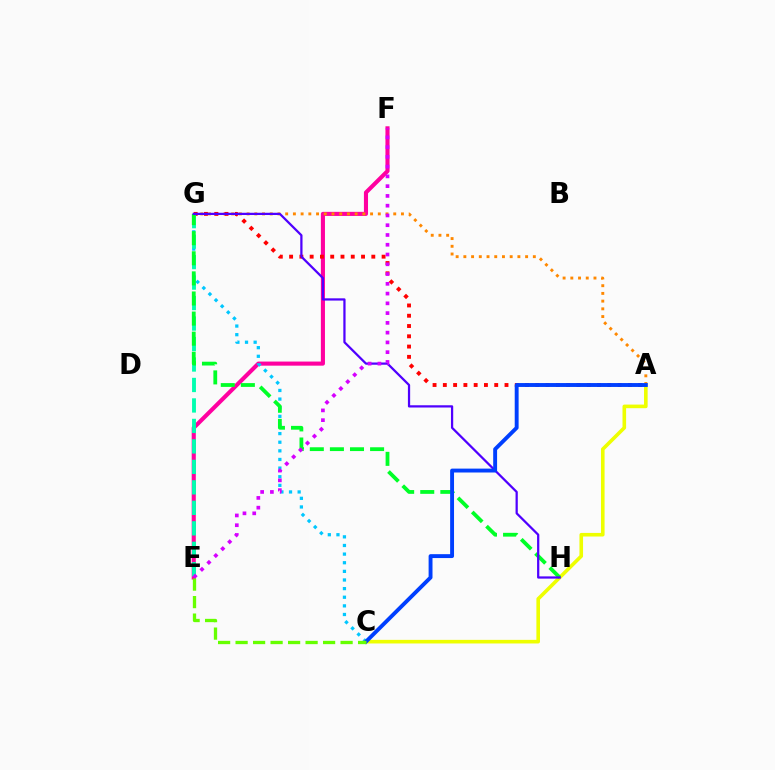{('E', 'F'): [{'color': '#ff00a0', 'line_style': 'solid', 'thickness': 2.95}, {'color': '#d600ff', 'line_style': 'dotted', 'thickness': 2.65}], ('A', 'G'): [{'color': '#ff8800', 'line_style': 'dotted', 'thickness': 2.1}, {'color': '#ff0000', 'line_style': 'dotted', 'thickness': 2.79}], ('C', 'G'): [{'color': '#00c7ff', 'line_style': 'dotted', 'thickness': 2.34}], ('A', 'C'): [{'color': '#eeff00', 'line_style': 'solid', 'thickness': 2.59}, {'color': '#003fff', 'line_style': 'solid', 'thickness': 2.8}], ('E', 'G'): [{'color': '#00ffaf', 'line_style': 'dashed', 'thickness': 2.78}], ('G', 'H'): [{'color': '#00ff27', 'line_style': 'dashed', 'thickness': 2.73}, {'color': '#4f00ff', 'line_style': 'solid', 'thickness': 1.61}], ('C', 'E'): [{'color': '#66ff00', 'line_style': 'dashed', 'thickness': 2.38}]}